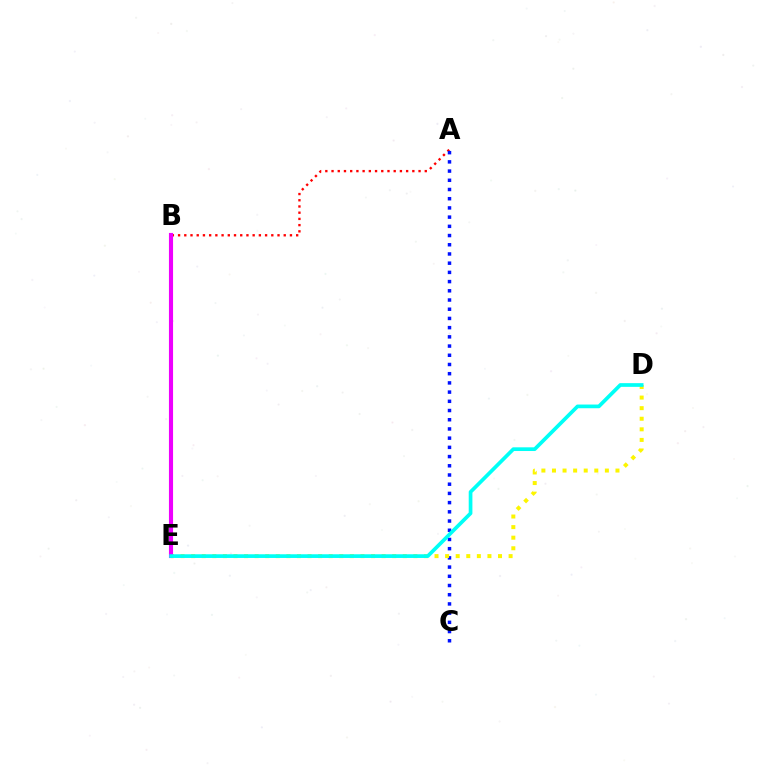{('A', 'B'): [{'color': '#ff0000', 'line_style': 'dotted', 'thickness': 1.69}], ('A', 'C'): [{'color': '#0010ff', 'line_style': 'dotted', 'thickness': 2.5}], ('B', 'E'): [{'color': '#08ff00', 'line_style': 'dotted', 'thickness': 2.71}, {'color': '#ee00ff', 'line_style': 'solid', 'thickness': 2.96}], ('D', 'E'): [{'color': '#fcf500', 'line_style': 'dotted', 'thickness': 2.88}, {'color': '#00fff6', 'line_style': 'solid', 'thickness': 2.66}]}